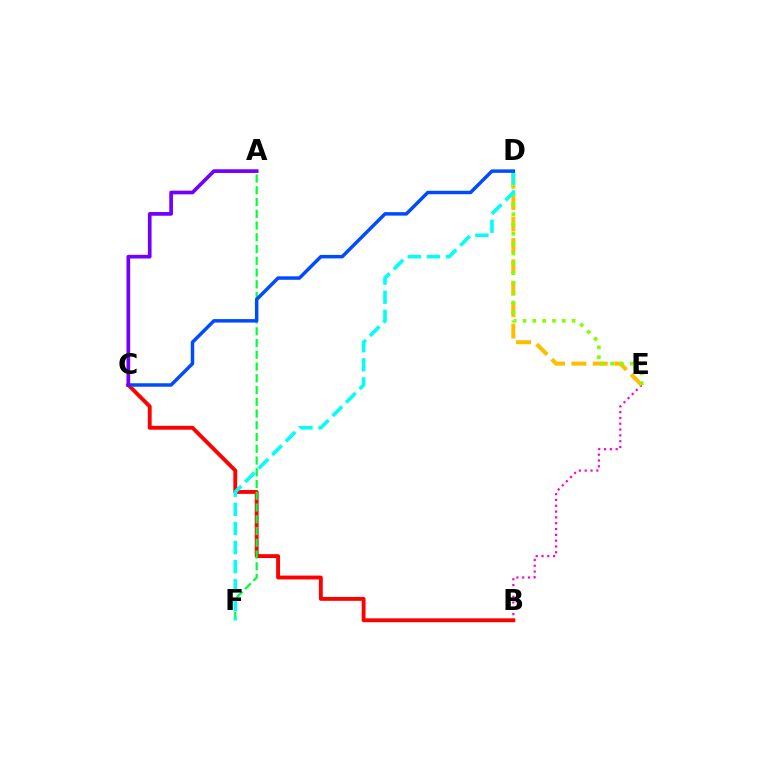{('B', 'E'): [{'color': '#ff00cf', 'line_style': 'dotted', 'thickness': 1.58}], ('B', 'C'): [{'color': '#ff0000', 'line_style': 'solid', 'thickness': 2.79}], ('D', 'E'): [{'color': '#ffbd00', 'line_style': 'dashed', 'thickness': 2.91}, {'color': '#84ff00', 'line_style': 'dotted', 'thickness': 2.67}], ('A', 'F'): [{'color': '#00ff39', 'line_style': 'dashed', 'thickness': 1.6}], ('D', 'F'): [{'color': '#00fff6', 'line_style': 'dashed', 'thickness': 2.6}], ('C', 'D'): [{'color': '#004bff', 'line_style': 'solid', 'thickness': 2.5}], ('A', 'C'): [{'color': '#7200ff', 'line_style': 'solid', 'thickness': 2.66}]}